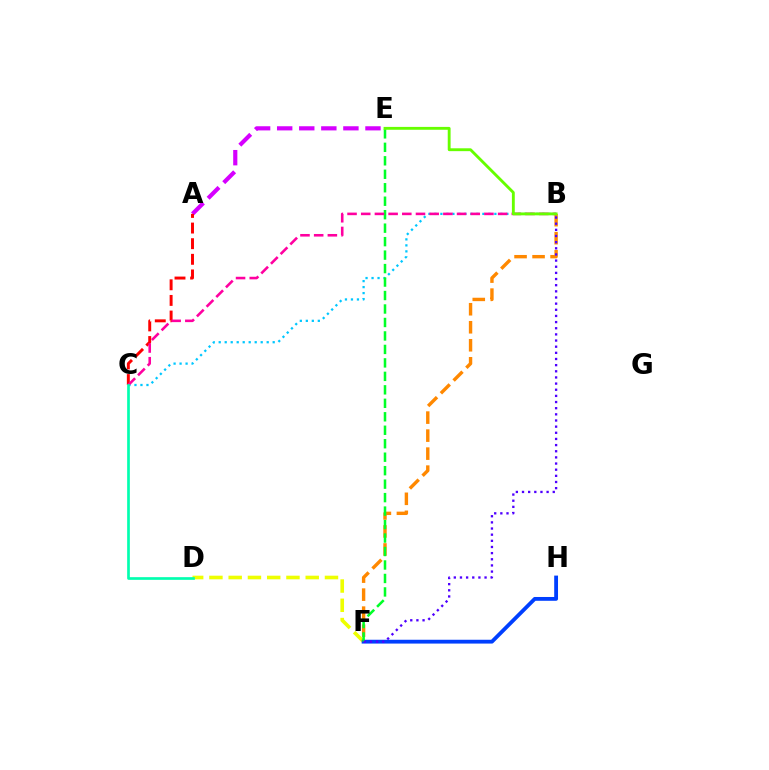{('B', 'F'): [{'color': '#ff8800', 'line_style': 'dashed', 'thickness': 2.45}, {'color': '#4f00ff', 'line_style': 'dotted', 'thickness': 1.67}], ('D', 'F'): [{'color': '#eeff00', 'line_style': 'dashed', 'thickness': 2.62}], ('B', 'C'): [{'color': '#00c7ff', 'line_style': 'dotted', 'thickness': 1.63}, {'color': '#ff00a0', 'line_style': 'dashed', 'thickness': 1.86}], ('A', 'E'): [{'color': '#d600ff', 'line_style': 'dashed', 'thickness': 3.0}], ('F', 'H'): [{'color': '#003fff', 'line_style': 'solid', 'thickness': 2.75}], ('E', 'F'): [{'color': '#00ff27', 'line_style': 'dashed', 'thickness': 1.83}], ('A', 'C'): [{'color': '#ff0000', 'line_style': 'dashed', 'thickness': 2.12}], ('C', 'D'): [{'color': '#00ffaf', 'line_style': 'solid', 'thickness': 1.93}], ('B', 'E'): [{'color': '#66ff00', 'line_style': 'solid', 'thickness': 2.06}]}